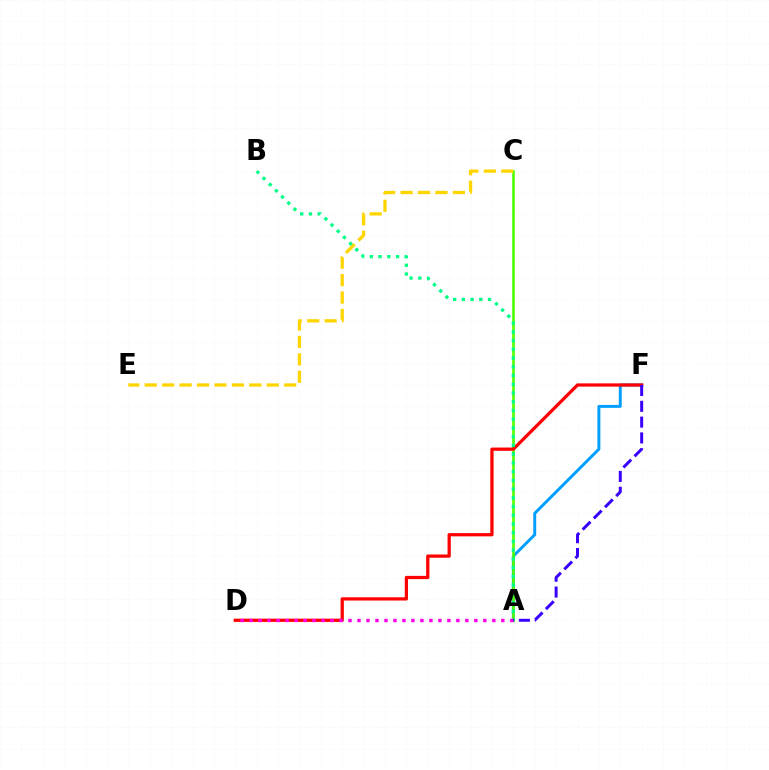{('A', 'F'): [{'color': '#009eff', 'line_style': 'solid', 'thickness': 2.12}, {'color': '#3700ff', 'line_style': 'dashed', 'thickness': 2.15}], ('A', 'C'): [{'color': '#4fff00', 'line_style': 'solid', 'thickness': 1.89}], ('C', 'E'): [{'color': '#ffd500', 'line_style': 'dashed', 'thickness': 2.37}], ('D', 'F'): [{'color': '#ff0000', 'line_style': 'solid', 'thickness': 2.34}], ('A', 'B'): [{'color': '#00ff86', 'line_style': 'dotted', 'thickness': 2.37}], ('A', 'D'): [{'color': '#ff00ed', 'line_style': 'dotted', 'thickness': 2.44}]}